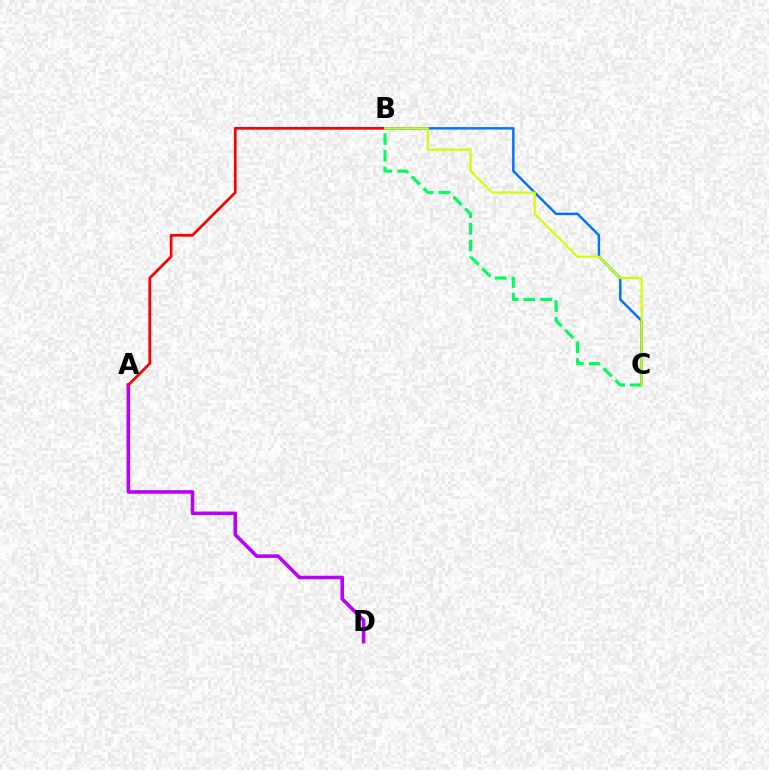{('A', 'D'): [{'color': '#b900ff', 'line_style': 'solid', 'thickness': 2.57}], ('A', 'B'): [{'color': '#ff0000', 'line_style': 'solid', 'thickness': 1.96}], ('B', 'C'): [{'color': '#0074ff', 'line_style': 'solid', 'thickness': 1.78}, {'color': '#00ff5c', 'line_style': 'dashed', 'thickness': 2.27}, {'color': '#d1ff00', 'line_style': 'solid', 'thickness': 1.56}]}